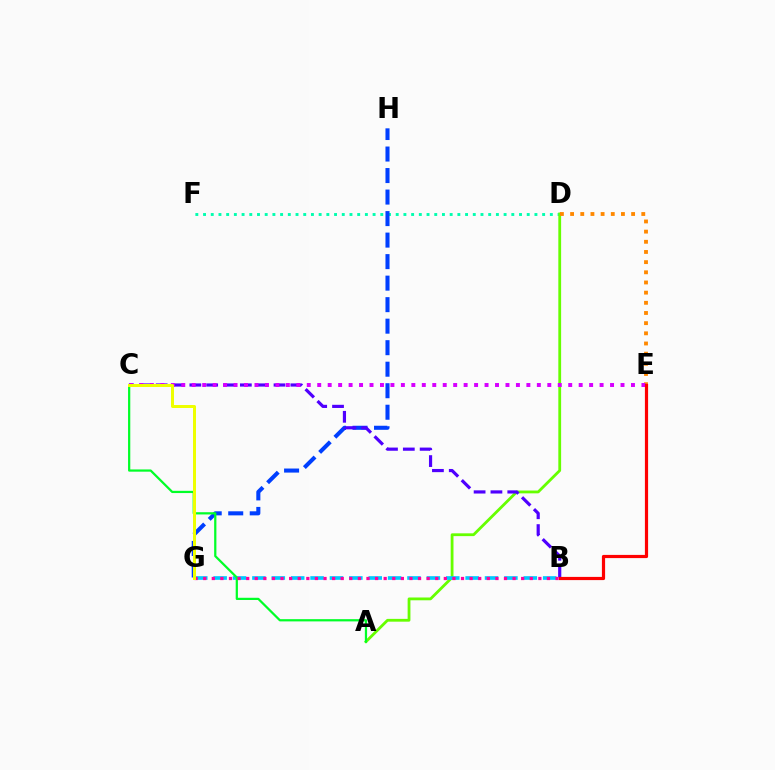{('D', 'F'): [{'color': '#00ffaf', 'line_style': 'dotted', 'thickness': 2.09}], ('A', 'D'): [{'color': '#66ff00', 'line_style': 'solid', 'thickness': 2.02}], ('G', 'H'): [{'color': '#003fff', 'line_style': 'dashed', 'thickness': 2.92}], ('B', 'G'): [{'color': '#00c7ff', 'line_style': 'dashed', 'thickness': 2.63}, {'color': '#ff00a0', 'line_style': 'dotted', 'thickness': 2.33}], ('D', 'E'): [{'color': '#ff8800', 'line_style': 'dotted', 'thickness': 2.76}], ('B', 'C'): [{'color': '#4f00ff', 'line_style': 'dashed', 'thickness': 2.29}], ('C', 'E'): [{'color': '#d600ff', 'line_style': 'dotted', 'thickness': 2.84}], ('A', 'C'): [{'color': '#00ff27', 'line_style': 'solid', 'thickness': 1.61}], ('C', 'G'): [{'color': '#eeff00', 'line_style': 'solid', 'thickness': 2.16}], ('B', 'E'): [{'color': '#ff0000', 'line_style': 'solid', 'thickness': 2.3}]}